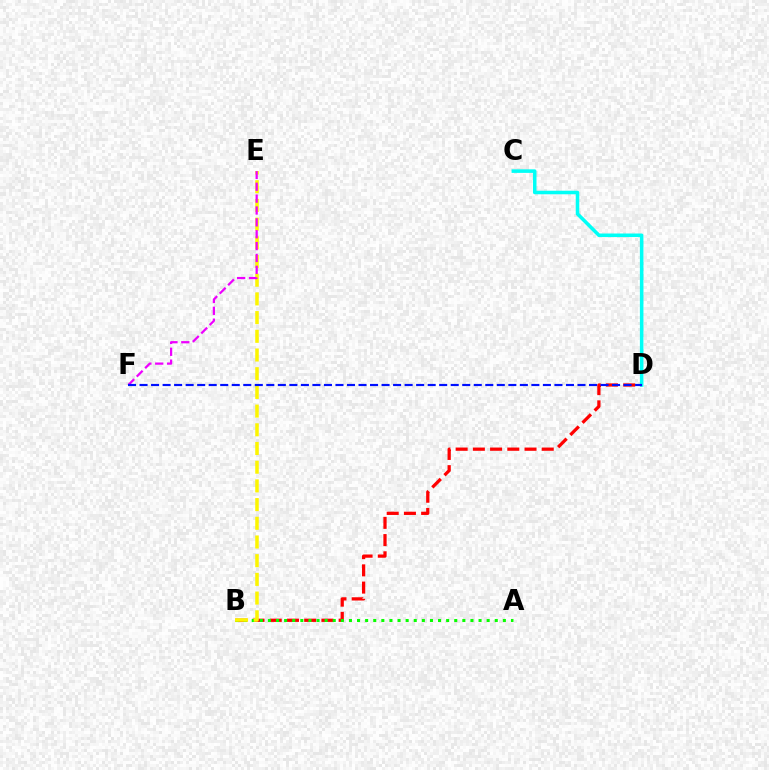{('B', 'D'): [{'color': '#ff0000', 'line_style': 'dashed', 'thickness': 2.34}], ('A', 'B'): [{'color': '#08ff00', 'line_style': 'dotted', 'thickness': 2.2}], ('C', 'D'): [{'color': '#00fff6', 'line_style': 'solid', 'thickness': 2.55}], ('B', 'E'): [{'color': '#fcf500', 'line_style': 'dashed', 'thickness': 2.54}], ('E', 'F'): [{'color': '#ee00ff', 'line_style': 'dashed', 'thickness': 1.61}], ('D', 'F'): [{'color': '#0010ff', 'line_style': 'dashed', 'thickness': 1.57}]}